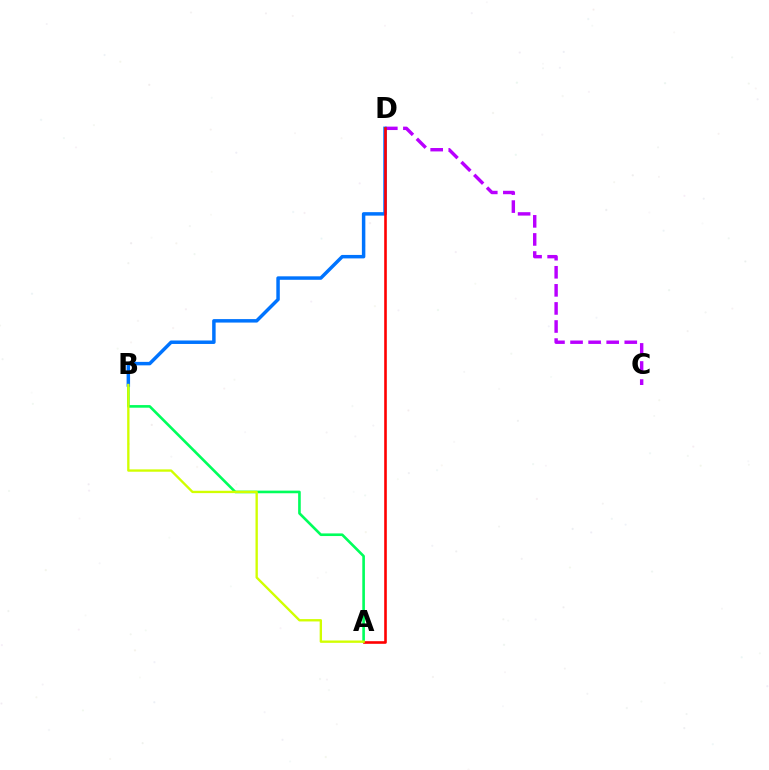{('C', 'D'): [{'color': '#b900ff', 'line_style': 'dashed', 'thickness': 2.46}], ('A', 'B'): [{'color': '#00ff5c', 'line_style': 'solid', 'thickness': 1.89}, {'color': '#d1ff00', 'line_style': 'solid', 'thickness': 1.69}], ('B', 'D'): [{'color': '#0074ff', 'line_style': 'solid', 'thickness': 2.5}], ('A', 'D'): [{'color': '#ff0000', 'line_style': 'solid', 'thickness': 1.88}]}